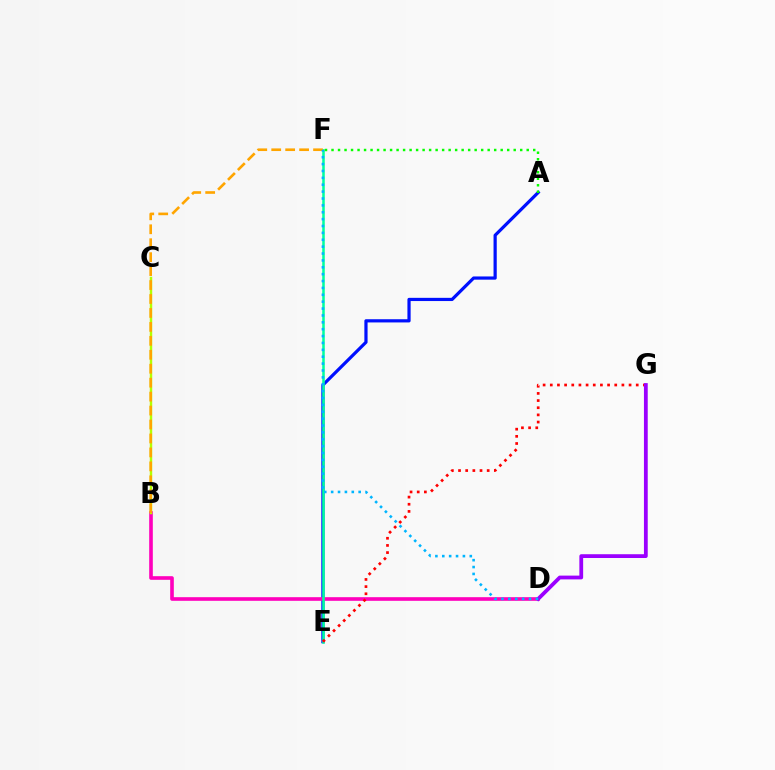{('A', 'E'): [{'color': '#0010ff', 'line_style': 'solid', 'thickness': 2.31}], ('B', 'D'): [{'color': '#ff00bd', 'line_style': 'solid', 'thickness': 2.62}], ('E', 'F'): [{'color': '#00ff9d', 'line_style': 'solid', 'thickness': 1.82}], ('E', 'G'): [{'color': '#ff0000', 'line_style': 'dotted', 'thickness': 1.95}], ('D', 'G'): [{'color': '#9b00ff', 'line_style': 'solid', 'thickness': 2.72}], ('B', 'C'): [{'color': '#b3ff00', 'line_style': 'solid', 'thickness': 1.77}], ('B', 'F'): [{'color': '#ffa500', 'line_style': 'dashed', 'thickness': 1.89}], ('A', 'F'): [{'color': '#08ff00', 'line_style': 'dotted', 'thickness': 1.77}], ('D', 'F'): [{'color': '#00b5ff', 'line_style': 'dotted', 'thickness': 1.87}]}